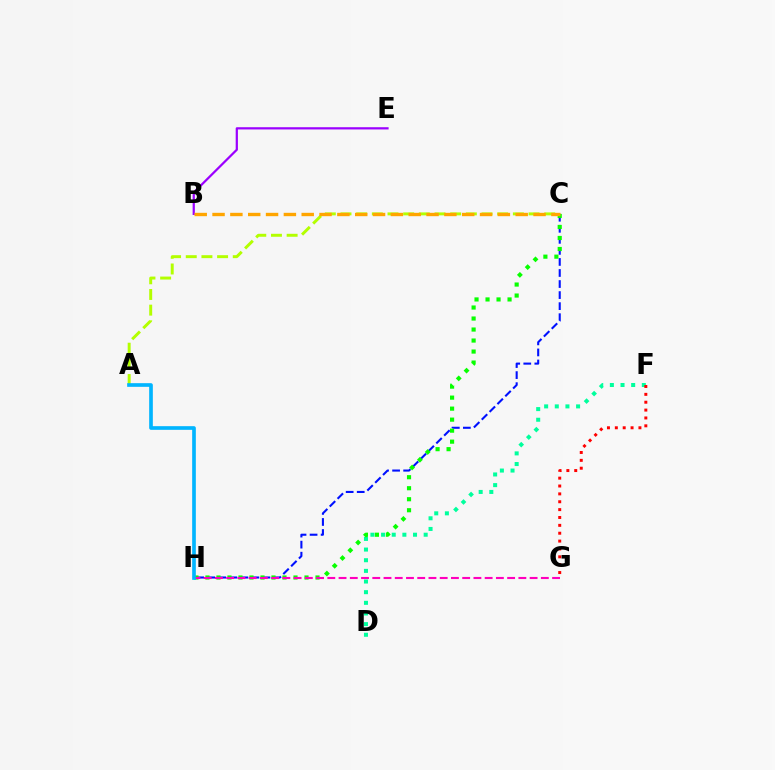{('C', 'H'): [{'color': '#0010ff', 'line_style': 'dashed', 'thickness': 1.5}, {'color': '#08ff00', 'line_style': 'dotted', 'thickness': 2.99}], ('A', 'C'): [{'color': '#b3ff00', 'line_style': 'dashed', 'thickness': 2.13}], ('D', 'F'): [{'color': '#00ff9d', 'line_style': 'dotted', 'thickness': 2.89}], ('B', 'E'): [{'color': '#9b00ff', 'line_style': 'solid', 'thickness': 1.6}], ('B', 'C'): [{'color': '#ffa500', 'line_style': 'dashed', 'thickness': 2.42}], ('F', 'G'): [{'color': '#ff0000', 'line_style': 'dotted', 'thickness': 2.14}], ('G', 'H'): [{'color': '#ff00bd', 'line_style': 'dashed', 'thickness': 1.53}], ('A', 'H'): [{'color': '#00b5ff', 'line_style': 'solid', 'thickness': 2.64}]}